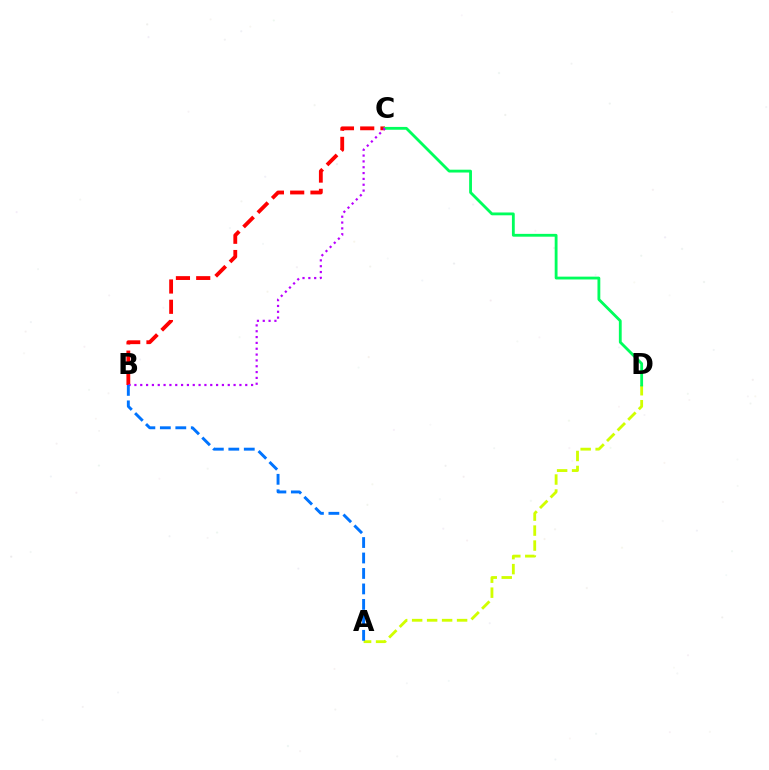{('B', 'C'): [{'color': '#ff0000', 'line_style': 'dashed', 'thickness': 2.75}, {'color': '#b900ff', 'line_style': 'dotted', 'thickness': 1.59}], ('A', 'D'): [{'color': '#d1ff00', 'line_style': 'dashed', 'thickness': 2.03}], ('C', 'D'): [{'color': '#00ff5c', 'line_style': 'solid', 'thickness': 2.03}], ('A', 'B'): [{'color': '#0074ff', 'line_style': 'dashed', 'thickness': 2.1}]}